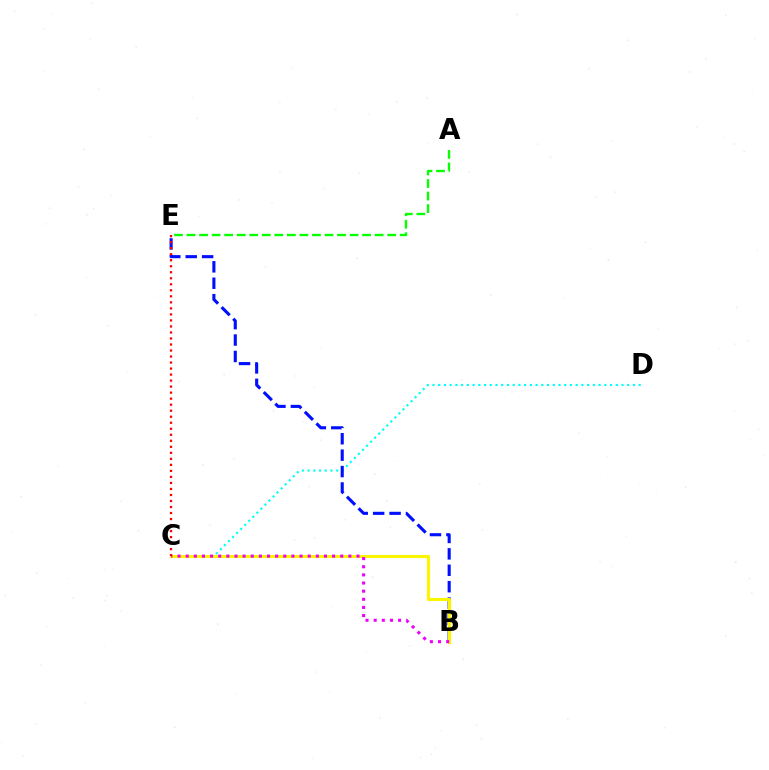{('A', 'E'): [{'color': '#08ff00', 'line_style': 'dashed', 'thickness': 1.7}], ('C', 'D'): [{'color': '#00fff6', 'line_style': 'dotted', 'thickness': 1.56}], ('B', 'E'): [{'color': '#0010ff', 'line_style': 'dashed', 'thickness': 2.23}], ('B', 'C'): [{'color': '#fcf500', 'line_style': 'solid', 'thickness': 2.22}, {'color': '#ee00ff', 'line_style': 'dotted', 'thickness': 2.21}], ('C', 'E'): [{'color': '#ff0000', 'line_style': 'dotted', 'thickness': 1.64}]}